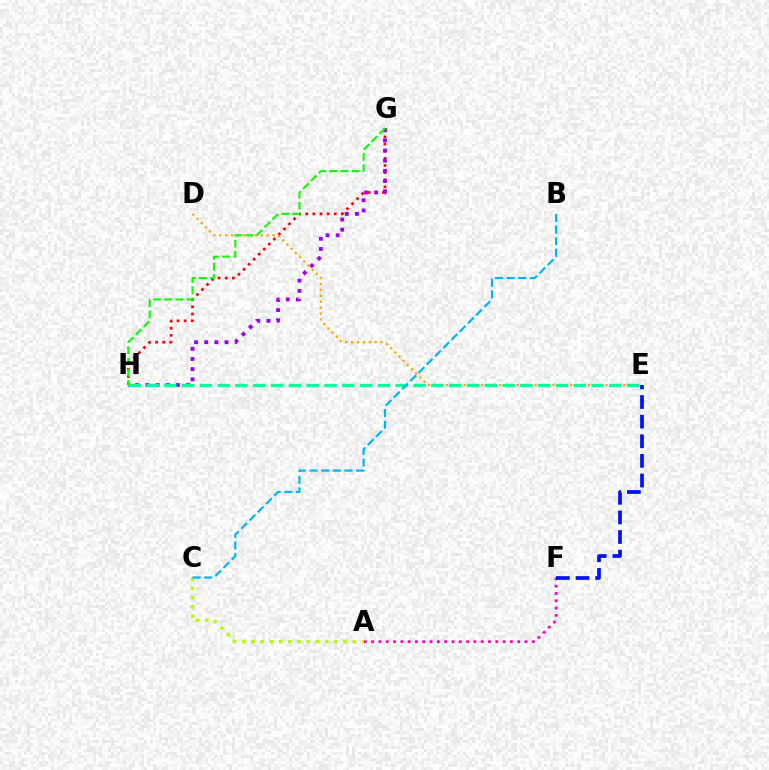{('G', 'H'): [{'color': '#ff0000', 'line_style': 'dotted', 'thickness': 1.94}, {'color': '#9b00ff', 'line_style': 'dotted', 'thickness': 2.76}, {'color': '#08ff00', 'line_style': 'dashed', 'thickness': 1.52}], ('D', 'E'): [{'color': '#ffa500', 'line_style': 'dotted', 'thickness': 1.61}], ('A', 'F'): [{'color': '#ff00bd', 'line_style': 'dotted', 'thickness': 1.99}], ('E', 'H'): [{'color': '#00ff9d', 'line_style': 'dashed', 'thickness': 2.42}], ('A', 'C'): [{'color': '#b3ff00', 'line_style': 'dotted', 'thickness': 2.5}], ('B', 'C'): [{'color': '#00b5ff', 'line_style': 'dashed', 'thickness': 1.58}], ('E', 'F'): [{'color': '#0010ff', 'line_style': 'dashed', 'thickness': 2.67}]}